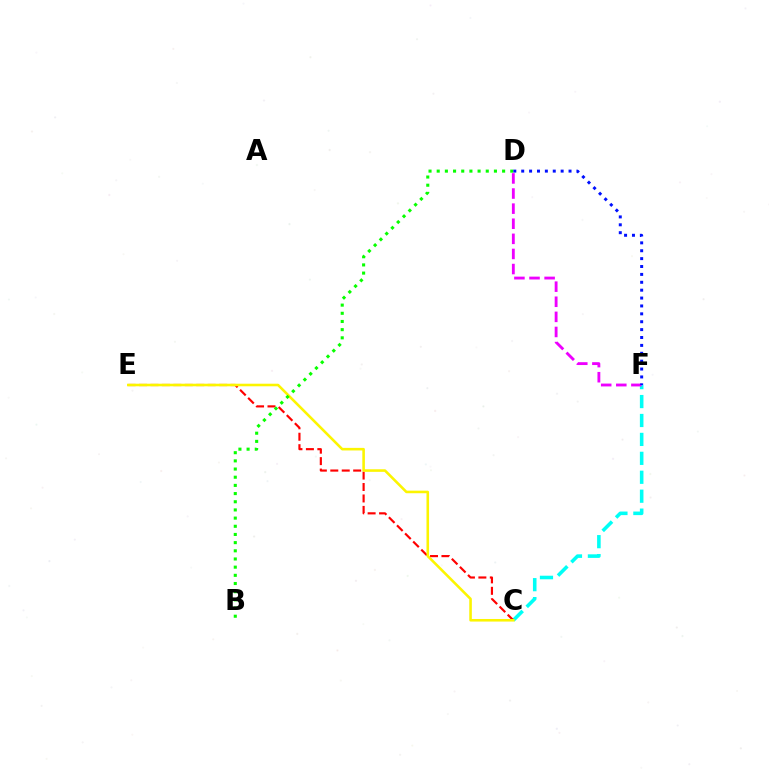{('C', 'F'): [{'color': '#00fff6', 'line_style': 'dashed', 'thickness': 2.57}], ('C', 'E'): [{'color': '#ff0000', 'line_style': 'dashed', 'thickness': 1.55}, {'color': '#fcf500', 'line_style': 'solid', 'thickness': 1.85}], ('D', 'F'): [{'color': '#ee00ff', 'line_style': 'dashed', 'thickness': 2.05}, {'color': '#0010ff', 'line_style': 'dotted', 'thickness': 2.14}], ('B', 'D'): [{'color': '#08ff00', 'line_style': 'dotted', 'thickness': 2.22}]}